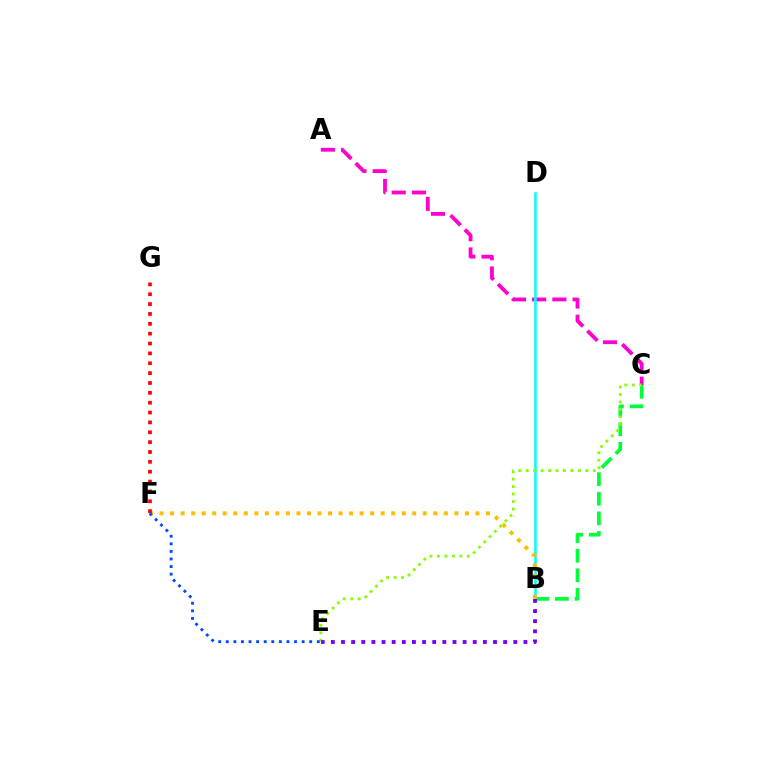{('B', 'C'): [{'color': '#00ff39', 'line_style': 'dashed', 'thickness': 2.66}], ('A', 'C'): [{'color': '#ff00cf', 'line_style': 'dashed', 'thickness': 2.75}], ('B', 'D'): [{'color': '#00fff6', 'line_style': 'solid', 'thickness': 1.84}], ('B', 'F'): [{'color': '#ffbd00', 'line_style': 'dotted', 'thickness': 2.86}], ('C', 'E'): [{'color': '#84ff00', 'line_style': 'dotted', 'thickness': 2.03}], ('F', 'G'): [{'color': '#ff0000', 'line_style': 'dotted', 'thickness': 2.68}], ('B', 'E'): [{'color': '#7200ff', 'line_style': 'dotted', 'thickness': 2.75}], ('E', 'F'): [{'color': '#004bff', 'line_style': 'dotted', 'thickness': 2.06}]}